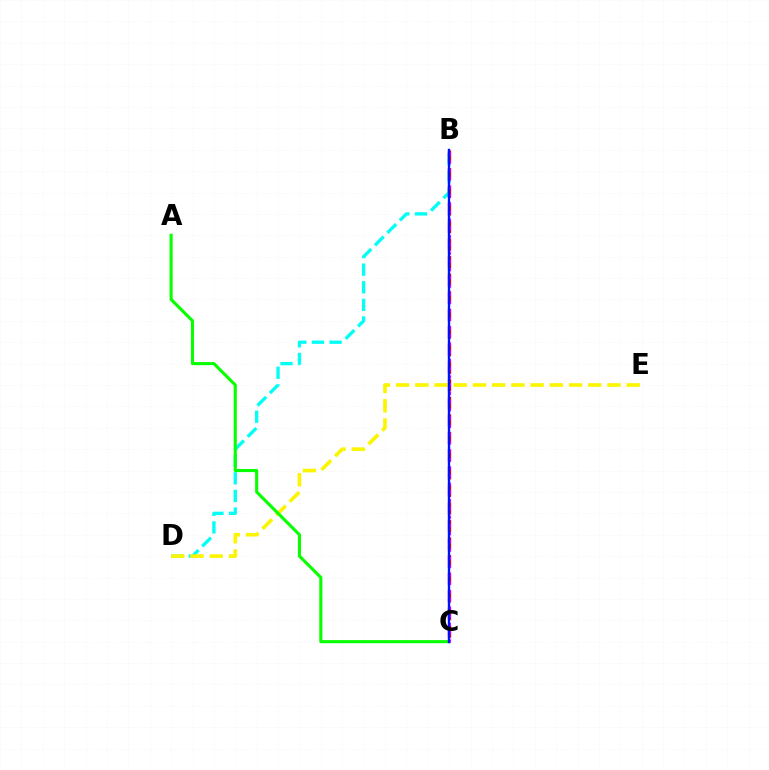{('B', 'D'): [{'color': '#00fff6', 'line_style': 'dashed', 'thickness': 2.39}], ('B', 'C'): [{'color': '#ff0000', 'line_style': 'dashed', 'thickness': 2.39}, {'color': '#ee00ff', 'line_style': 'dotted', 'thickness': 2.24}, {'color': '#0010ff', 'line_style': 'solid', 'thickness': 1.71}], ('D', 'E'): [{'color': '#fcf500', 'line_style': 'dashed', 'thickness': 2.61}], ('A', 'C'): [{'color': '#08ff00', 'line_style': 'solid', 'thickness': 2.23}]}